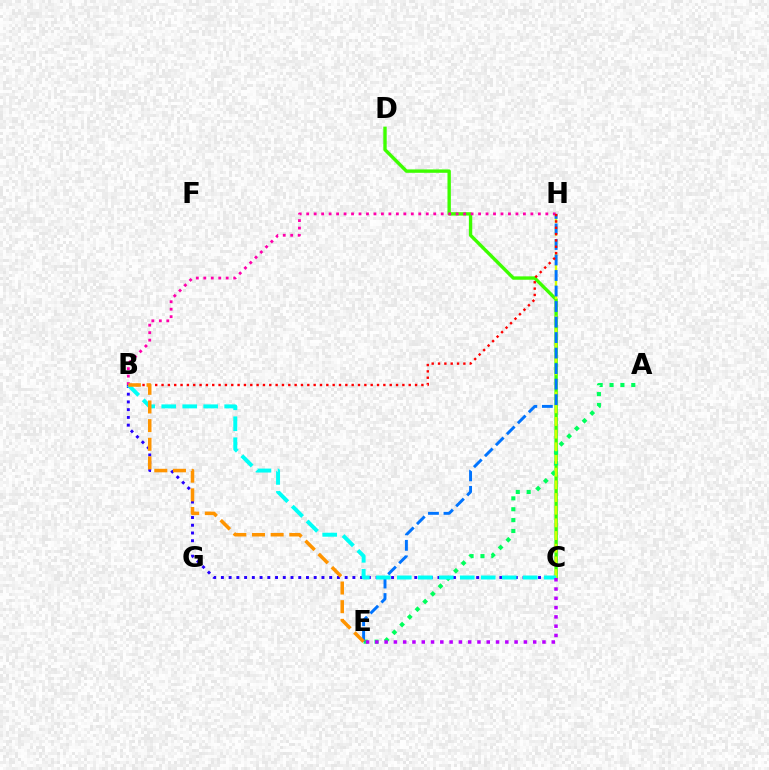{('C', 'D'): [{'color': '#3dff00', 'line_style': 'solid', 'thickness': 2.43}], ('A', 'E'): [{'color': '#00ff5c', 'line_style': 'dotted', 'thickness': 2.95}], ('C', 'H'): [{'color': '#d1ff00', 'line_style': 'dashed', 'thickness': 1.72}], ('B', 'H'): [{'color': '#ff00ac', 'line_style': 'dotted', 'thickness': 2.03}, {'color': '#ff0000', 'line_style': 'dotted', 'thickness': 1.72}], ('B', 'C'): [{'color': '#2500ff', 'line_style': 'dotted', 'thickness': 2.1}, {'color': '#00fff6', 'line_style': 'dashed', 'thickness': 2.85}], ('E', 'H'): [{'color': '#0074ff', 'line_style': 'dashed', 'thickness': 2.11}], ('B', 'E'): [{'color': '#ff9400', 'line_style': 'dashed', 'thickness': 2.54}], ('C', 'E'): [{'color': '#b900ff', 'line_style': 'dotted', 'thickness': 2.52}]}